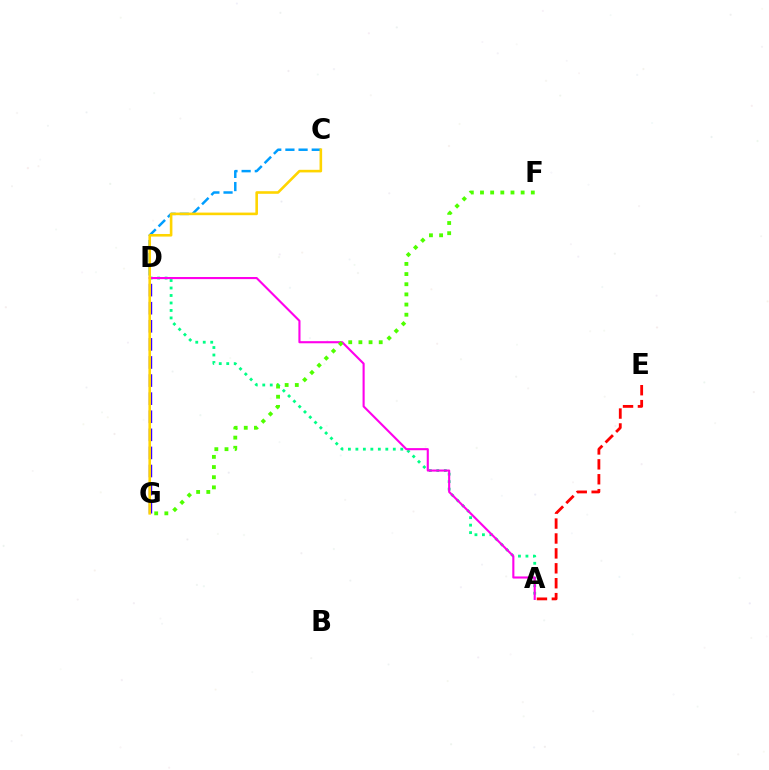{('D', 'G'): [{'color': '#3700ff', 'line_style': 'dashed', 'thickness': 2.46}], ('C', 'D'): [{'color': '#009eff', 'line_style': 'dashed', 'thickness': 1.79}], ('A', 'D'): [{'color': '#00ff86', 'line_style': 'dotted', 'thickness': 2.03}, {'color': '#ff00ed', 'line_style': 'solid', 'thickness': 1.52}], ('C', 'G'): [{'color': '#ffd500', 'line_style': 'solid', 'thickness': 1.87}], ('A', 'E'): [{'color': '#ff0000', 'line_style': 'dashed', 'thickness': 2.03}], ('F', 'G'): [{'color': '#4fff00', 'line_style': 'dotted', 'thickness': 2.76}]}